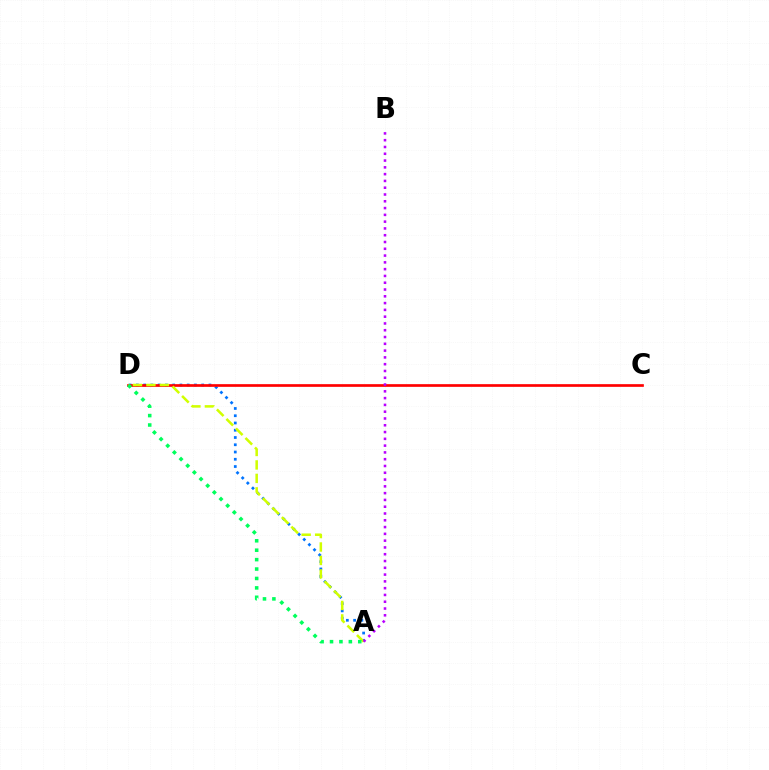{('A', 'D'): [{'color': '#0074ff', 'line_style': 'dotted', 'thickness': 1.97}, {'color': '#d1ff00', 'line_style': 'dashed', 'thickness': 1.83}, {'color': '#00ff5c', 'line_style': 'dotted', 'thickness': 2.56}], ('C', 'D'): [{'color': '#ff0000', 'line_style': 'solid', 'thickness': 1.93}], ('A', 'B'): [{'color': '#b900ff', 'line_style': 'dotted', 'thickness': 1.84}]}